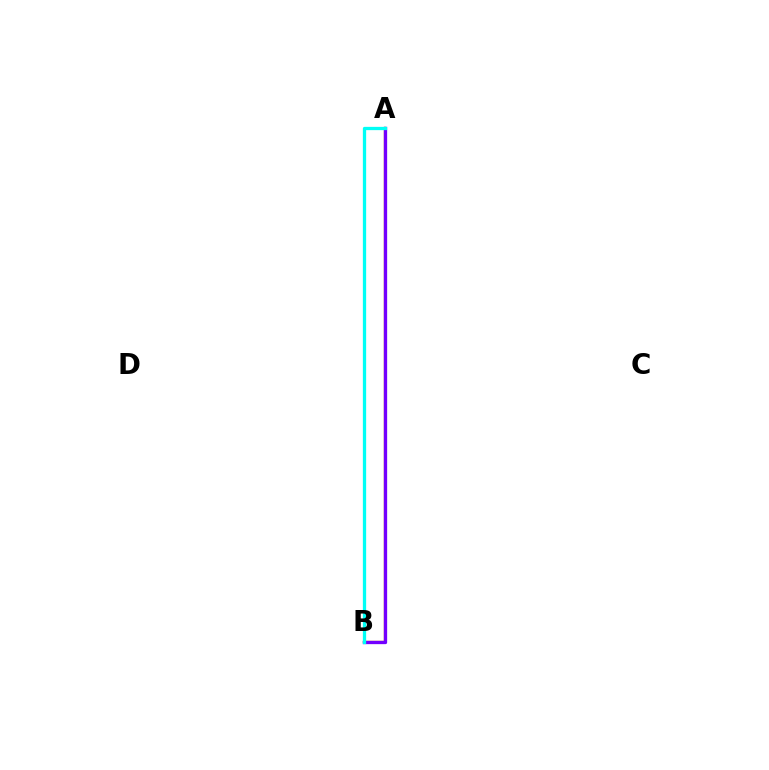{('A', 'B'): [{'color': '#ff0000', 'line_style': 'solid', 'thickness': 1.6}, {'color': '#84ff00', 'line_style': 'solid', 'thickness': 1.56}, {'color': '#7200ff', 'line_style': 'solid', 'thickness': 2.37}, {'color': '#00fff6', 'line_style': 'solid', 'thickness': 2.36}]}